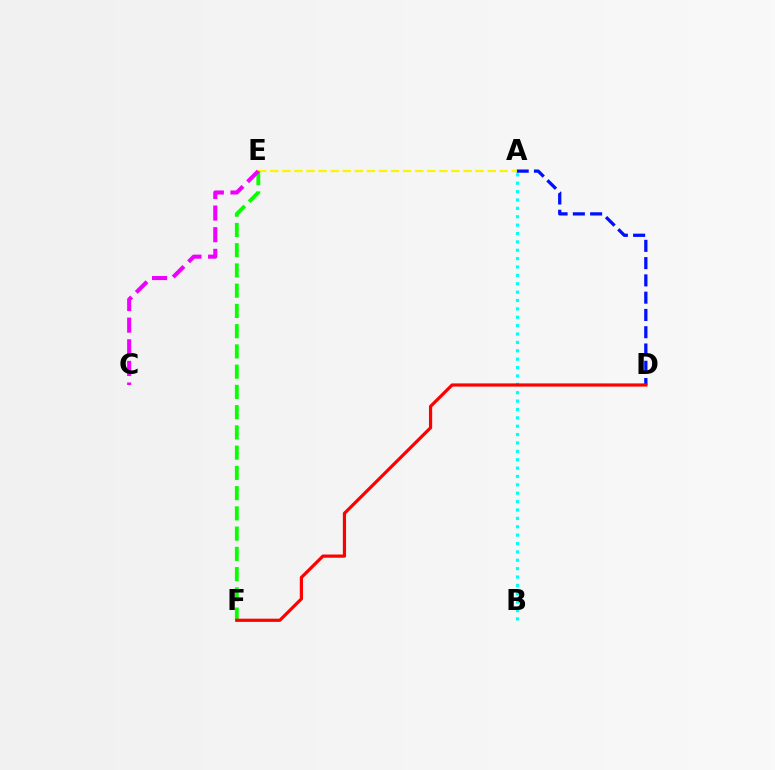{('A', 'D'): [{'color': '#0010ff', 'line_style': 'dashed', 'thickness': 2.35}], ('A', 'E'): [{'color': '#fcf500', 'line_style': 'dashed', 'thickness': 1.64}], ('E', 'F'): [{'color': '#08ff00', 'line_style': 'dashed', 'thickness': 2.75}], ('A', 'B'): [{'color': '#00fff6', 'line_style': 'dotted', 'thickness': 2.28}], ('C', 'E'): [{'color': '#ee00ff', 'line_style': 'dashed', 'thickness': 2.94}], ('D', 'F'): [{'color': '#ff0000', 'line_style': 'solid', 'thickness': 2.31}]}